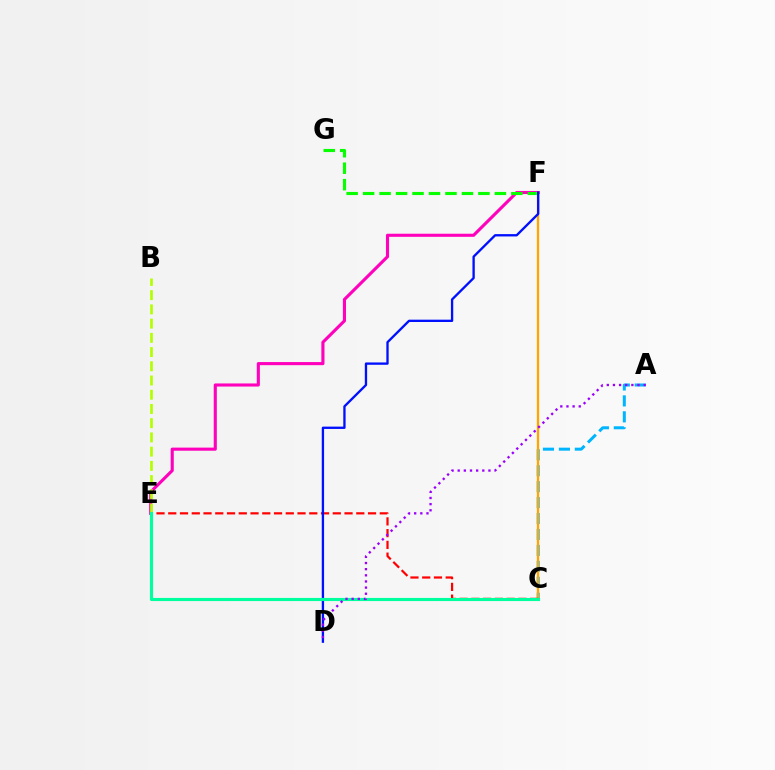{('E', 'F'): [{'color': '#ff00bd', 'line_style': 'solid', 'thickness': 2.24}], ('B', 'E'): [{'color': '#b3ff00', 'line_style': 'dashed', 'thickness': 1.93}], ('F', 'G'): [{'color': '#08ff00', 'line_style': 'dashed', 'thickness': 2.24}], ('A', 'C'): [{'color': '#00b5ff', 'line_style': 'dashed', 'thickness': 2.16}], ('C', 'F'): [{'color': '#ffa500', 'line_style': 'solid', 'thickness': 1.65}], ('C', 'E'): [{'color': '#ff0000', 'line_style': 'dashed', 'thickness': 1.6}, {'color': '#00ff9d', 'line_style': 'solid', 'thickness': 2.25}], ('D', 'F'): [{'color': '#0010ff', 'line_style': 'solid', 'thickness': 1.68}], ('A', 'D'): [{'color': '#9b00ff', 'line_style': 'dotted', 'thickness': 1.67}]}